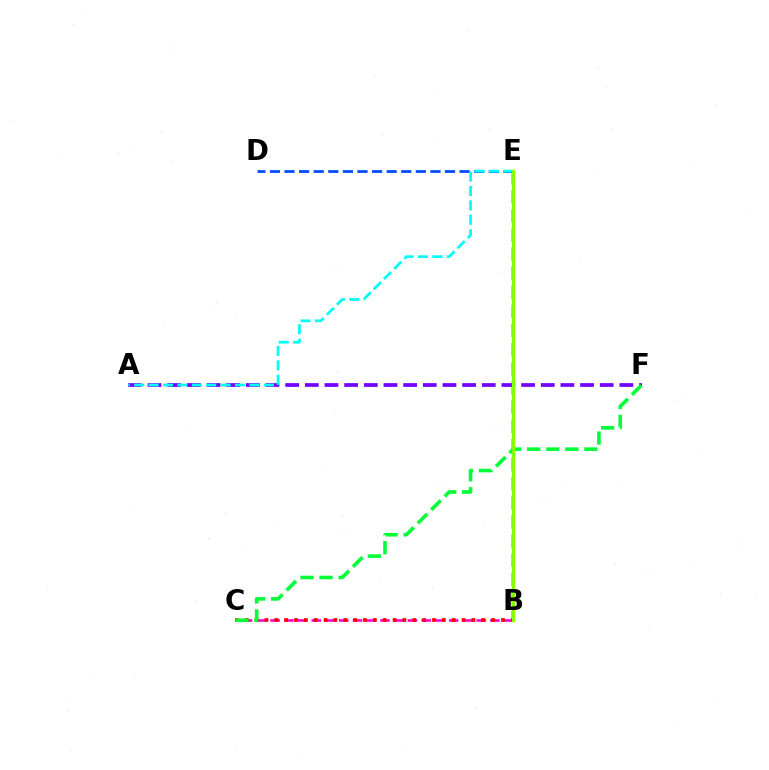{('B', 'E'): [{'color': '#ffbd00', 'line_style': 'dashed', 'thickness': 2.6}, {'color': '#84ff00', 'line_style': 'solid', 'thickness': 2.4}], ('A', 'F'): [{'color': '#7200ff', 'line_style': 'dashed', 'thickness': 2.67}], ('B', 'C'): [{'color': '#ff00cf', 'line_style': 'dashed', 'thickness': 1.87}, {'color': '#ff0000', 'line_style': 'dotted', 'thickness': 2.68}], ('D', 'E'): [{'color': '#004bff', 'line_style': 'dashed', 'thickness': 1.98}], ('A', 'E'): [{'color': '#00fff6', 'line_style': 'dashed', 'thickness': 1.96}], ('C', 'F'): [{'color': '#00ff39', 'line_style': 'dashed', 'thickness': 2.59}]}